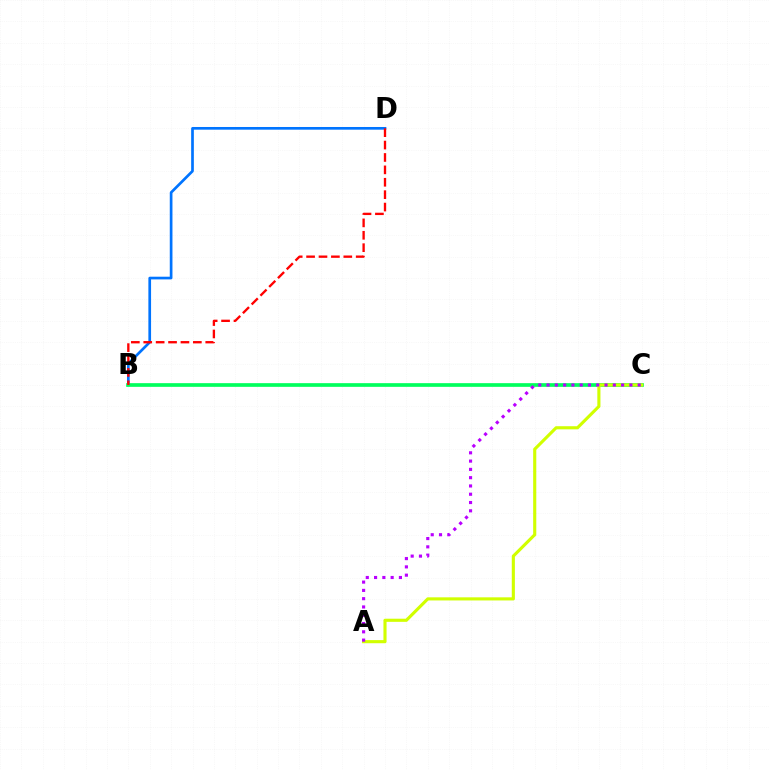{('B', 'D'): [{'color': '#0074ff', 'line_style': 'solid', 'thickness': 1.94}, {'color': '#ff0000', 'line_style': 'dashed', 'thickness': 1.68}], ('B', 'C'): [{'color': '#00ff5c', 'line_style': 'solid', 'thickness': 2.65}], ('A', 'C'): [{'color': '#d1ff00', 'line_style': 'solid', 'thickness': 2.25}, {'color': '#b900ff', 'line_style': 'dotted', 'thickness': 2.25}]}